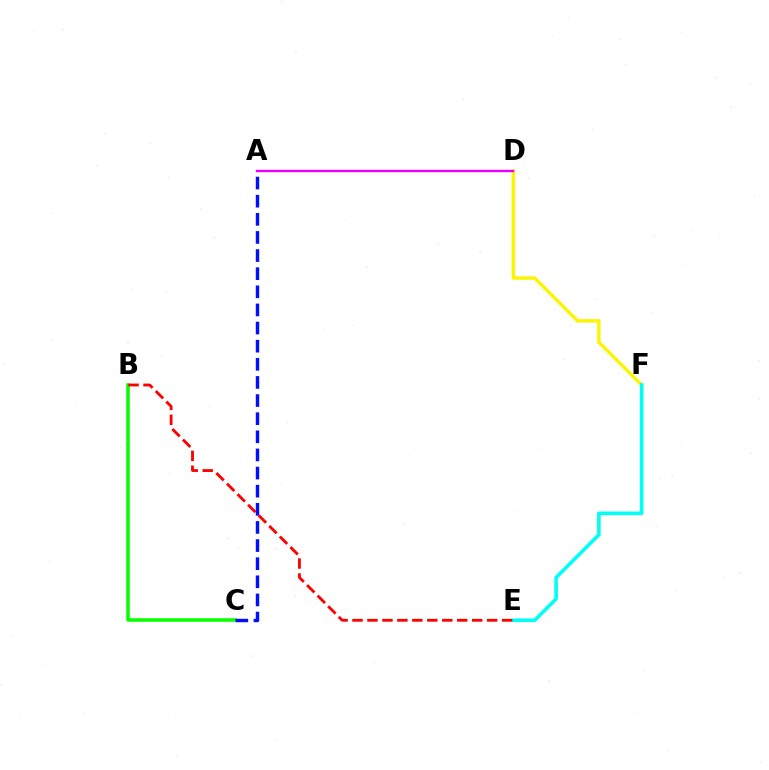{('B', 'C'): [{'color': '#08ff00', 'line_style': 'solid', 'thickness': 2.56}], ('A', 'C'): [{'color': '#0010ff', 'line_style': 'dashed', 'thickness': 2.46}], ('D', 'F'): [{'color': '#fcf500', 'line_style': 'solid', 'thickness': 2.46}], ('E', 'F'): [{'color': '#00fff6', 'line_style': 'solid', 'thickness': 2.59}], ('A', 'D'): [{'color': '#ee00ff', 'line_style': 'solid', 'thickness': 1.75}], ('B', 'E'): [{'color': '#ff0000', 'line_style': 'dashed', 'thickness': 2.03}]}